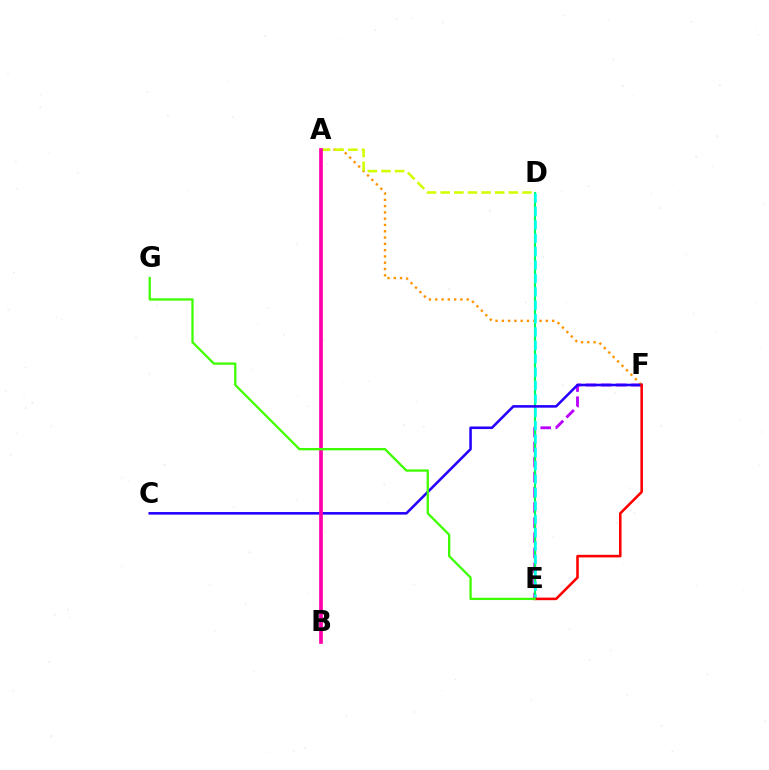{('E', 'F'): [{'color': '#b900ff', 'line_style': 'dashed', 'thickness': 2.05}, {'color': '#ff0000', 'line_style': 'solid', 'thickness': 1.85}], ('A', 'F'): [{'color': '#ff9400', 'line_style': 'dotted', 'thickness': 1.71}], ('D', 'E'): [{'color': '#00ff5c', 'line_style': 'solid', 'thickness': 1.54}, {'color': '#00fff6', 'line_style': 'dashed', 'thickness': 1.82}], ('C', 'F'): [{'color': '#2500ff', 'line_style': 'solid', 'thickness': 1.84}], ('A', 'B'): [{'color': '#0074ff', 'line_style': 'dotted', 'thickness': 1.59}, {'color': '#ff00ac', 'line_style': 'solid', 'thickness': 2.65}], ('A', 'D'): [{'color': '#d1ff00', 'line_style': 'dashed', 'thickness': 1.85}], ('E', 'G'): [{'color': '#3dff00', 'line_style': 'solid', 'thickness': 1.65}]}